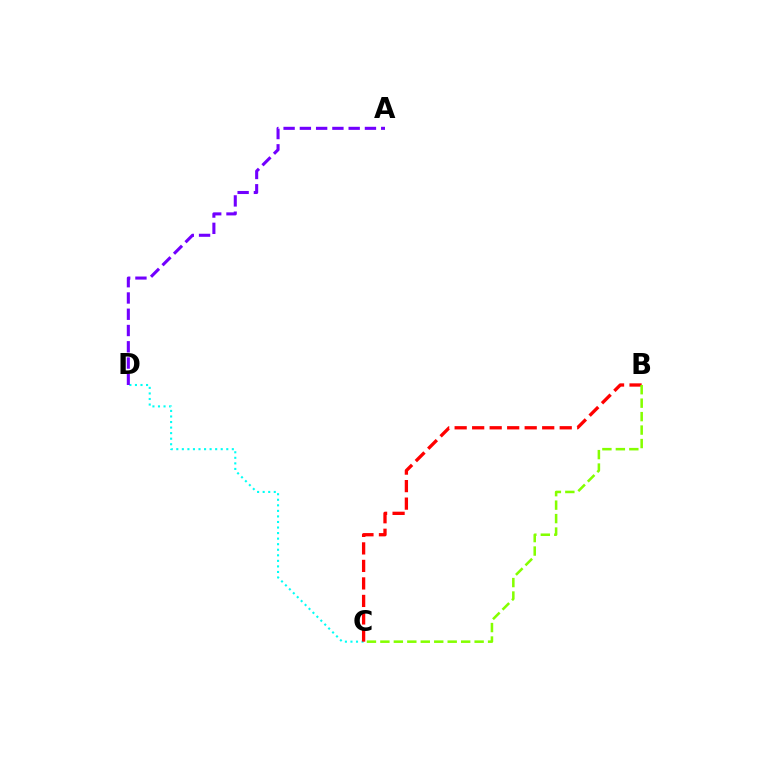{('C', 'D'): [{'color': '#00fff6', 'line_style': 'dotted', 'thickness': 1.51}], ('B', 'C'): [{'color': '#ff0000', 'line_style': 'dashed', 'thickness': 2.38}, {'color': '#84ff00', 'line_style': 'dashed', 'thickness': 1.83}], ('A', 'D'): [{'color': '#7200ff', 'line_style': 'dashed', 'thickness': 2.21}]}